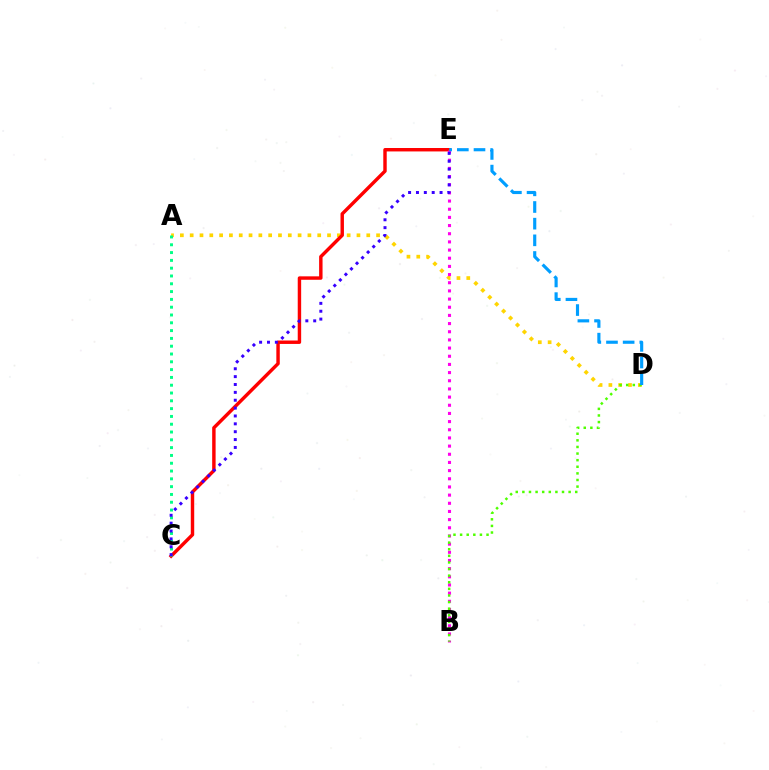{('A', 'D'): [{'color': '#ffd500', 'line_style': 'dotted', 'thickness': 2.67}], ('C', 'E'): [{'color': '#ff0000', 'line_style': 'solid', 'thickness': 2.47}, {'color': '#3700ff', 'line_style': 'dotted', 'thickness': 2.14}], ('A', 'C'): [{'color': '#00ff86', 'line_style': 'dotted', 'thickness': 2.12}], ('B', 'E'): [{'color': '#ff00ed', 'line_style': 'dotted', 'thickness': 2.22}], ('B', 'D'): [{'color': '#4fff00', 'line_style': 'dotted', 'thickness': 1.8}], ('D', 'E'): [{'color': '#009eff', 'line_style': 'dashed', 'thickness': 2.26}]}